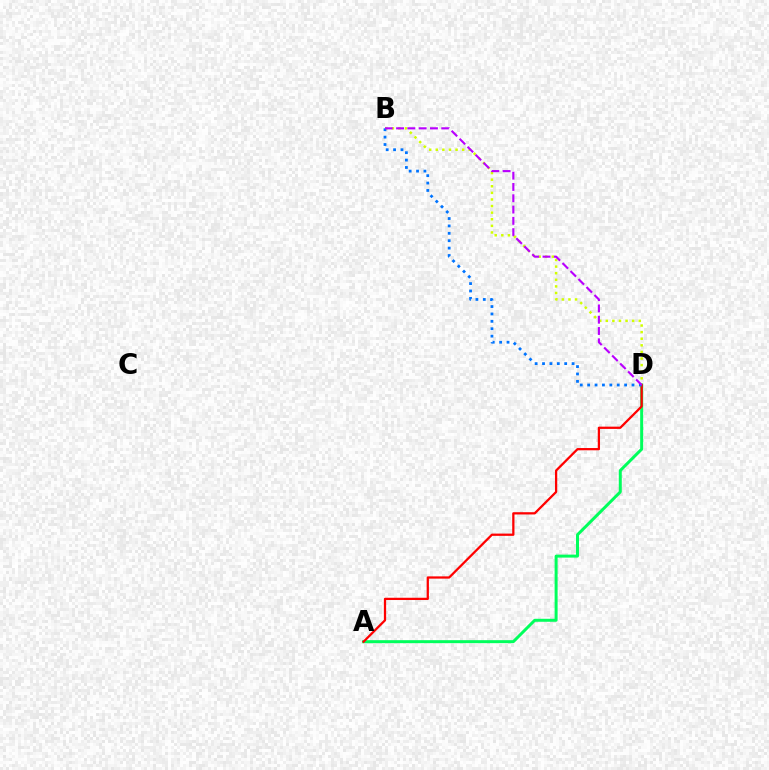{('B', 'D'): [{'color': '#d1ff00', 'line_style': 'dotted', 'thickness': 1.79}, {'color': '#0074ff', 'line_style': 'dotted', 'thickness': 2.01}, {'color': '#b900ff', 'line_style': 'dashed', 'thickness': 1.53}], ('A', 'D'): [{'color': '#00ff5c', 'line_style': 'solid', 'thickness': 2.15}, {'color': '#ff0000', 'line_style': 'solid', 'thickness': 1.63}]}